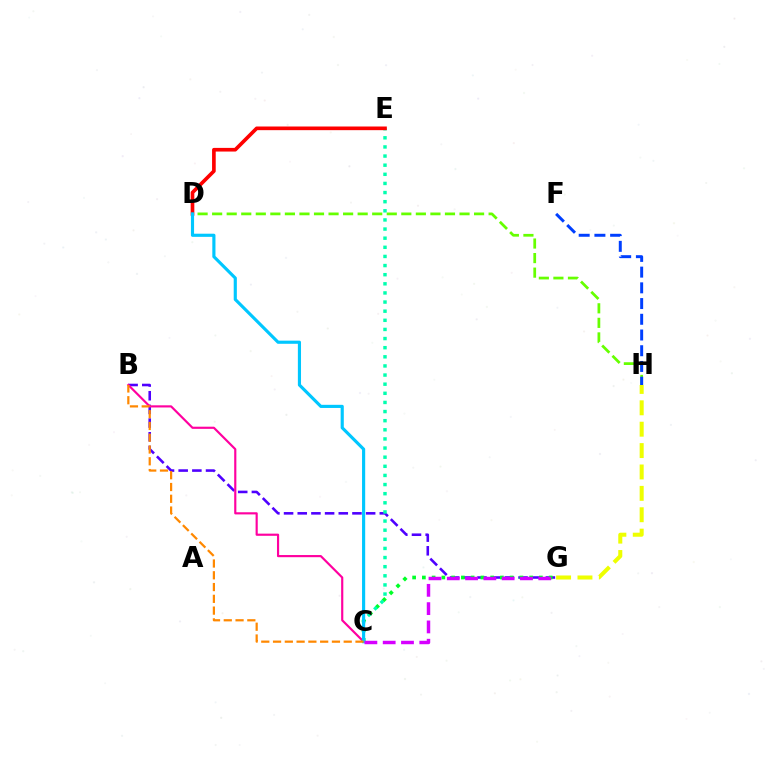{('D', 'H'): [{'color': '#66ff00', 'line_style': 'dashed', 'thickness': 1.98}], ('F', 'H'): [{'color': '#003fff', 'line_style': 'dashed', 'thickness': 2.14}], ('G', 'H'): [{'color': '#eeff00', 'line_style': 'dashed', 'thickness': 2.91}], ('B', 'G'): [{'color': '#4f00ff', 'line_style': 'dashed', 'thickness': 1.86}], ('C', 'G'): [{'color': '#00ff27', 'line_style': 'dotted', 'thickness': 2.65}, {'color': '#d600ff', 'line_style': 'dashed', 'thickness': 2.49}], ('B', 'C'): [{'color': '#ff00a0', 'line_style': 'solid', 'thickness': 1.56}, {'color': '#ff8800', 'line_style': 'dashed', 'thickness': 1.6}], ('C', 'E'): [{'color': '#00ffaf', 'line_style': 'dotted', 'thickness': 2.48}], ('D', 'E'): [{'color': '#ff0000', 'line_style': 'solid', 'thickness': 2.63}], ('C', 'D'): [{'color': '#00c7ff', 'line_style': 'solid', 'thickness': 2.26}]}